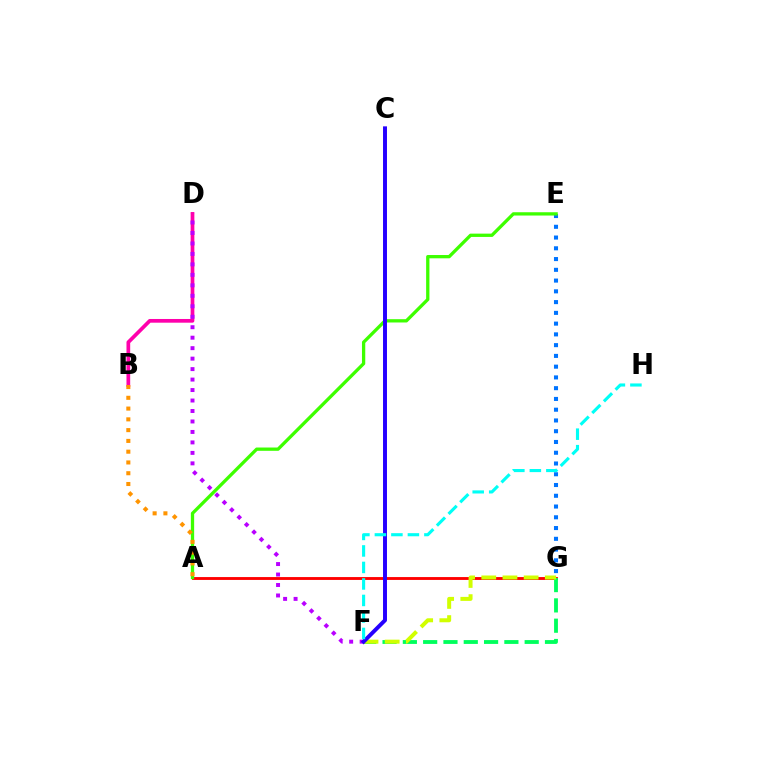{('A', 'G'): [{'color': '#ff0000', 'line_style': 'solid', 'thickness': 2.06}], ('E', 'G'): [{'color': '#0074ff', 'line_style': 'dotted', 'thickness': 2.92}], ('F', 'G'): [{'color': '#00ff5c', 'line_style': 'dashed', 'thickness': 2.76}, {'color': '#d1ff00', 'line_style': 'dashed', 'thickness': 2.88}], ('B', 'D'): [{'color': '#ff00ac', 'line_style': 'solid', 'thickness': 2.67}], ('D', 'F'): [{'color': '#b900ff', 'line_style': 'dotted', 'thickness': 2.85}], ('A', 'E'): [{'color': '#3dff00', 'line_style': 'solid', 'thickness': 2.37}], ('C', 'F'): [{'color': '#2500ff', 'line_style': 'solid', 'thickness': 2.84}], ('A', 'B'): [{'color': '#ff9400', 'line_style': 'dotted', 'thickness': 2.93}], ('F', 'H'): [{'color': '#00fff6', 'line_style': 'dashed', 'thickness': 2.24}]}